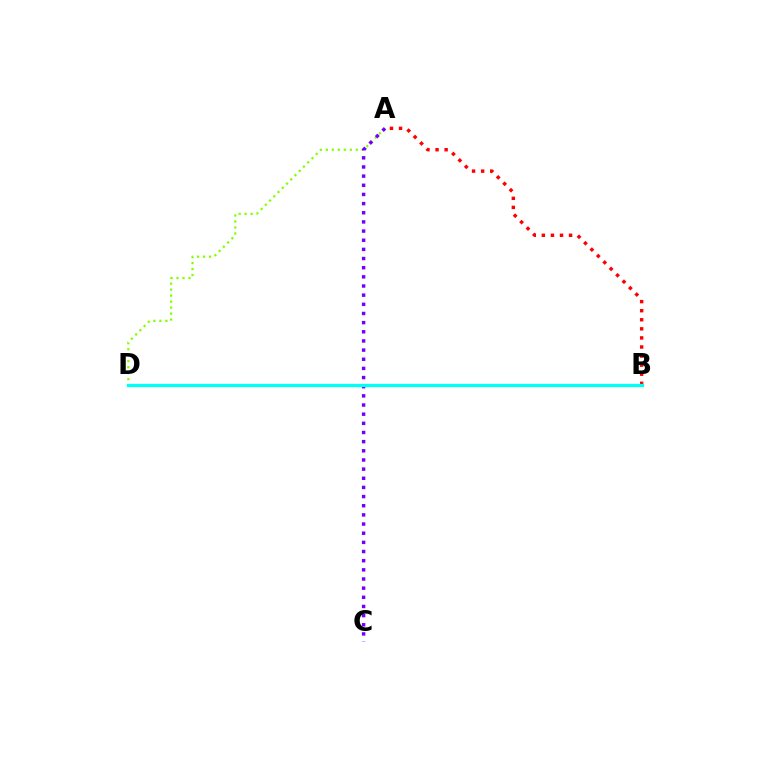{('A', 'D'): [{'color': '#84ff00', 'line_style': 'dotted', 'thickness': 1.63}], ('A', 'B'): [{'color': '#ff0000', 'line_style': 'dotted', 'thickness': 2.47}], ('A', 'C'): [{'color': '#7200ff', 'line_style': 'dotted', 'thickness': 2.49}], ('B', 'D'): [{'color': '#00fff6', 'line_style': 'solid', 'thickness': 2.35}]}